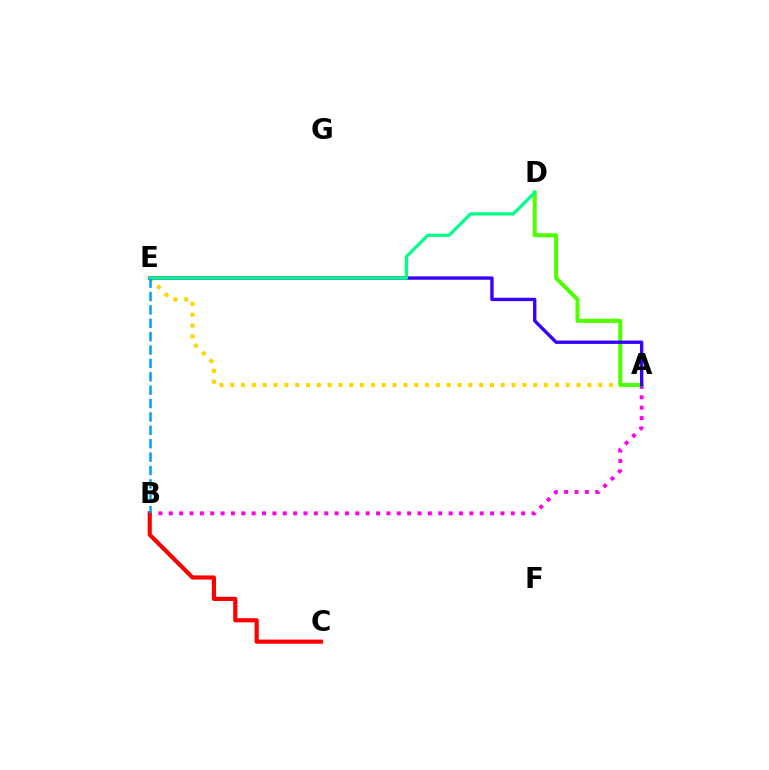{('A', 'B'): [{'color': '#ff00ed', 'line_style': 'dotted', 'thickness': 2.82}], ('B', 'C'): [{'color': '#ff0000', 'line_style': 'solid', 'thickness': 3.0}], ('A', 'E'): [{'color': '#ffd500', 'line_style': 'dotted', 'thickness': 2.94}, {'color': '#3700ff', 'line_style': 'solid', 'thickness': 2.41}], ('A', 'D'): [{'color': '#4fff00', 'line_style': 'solid', 'thickness': 2.91}], ('D', 'E'): [{'color': '#00ff86', 'line_style': 'solid', 'thickness': 2.32}], ('B', 'E'): [{'color': '#009eff', 'line_style': 'dashed', 'thickness': 1.82}]}